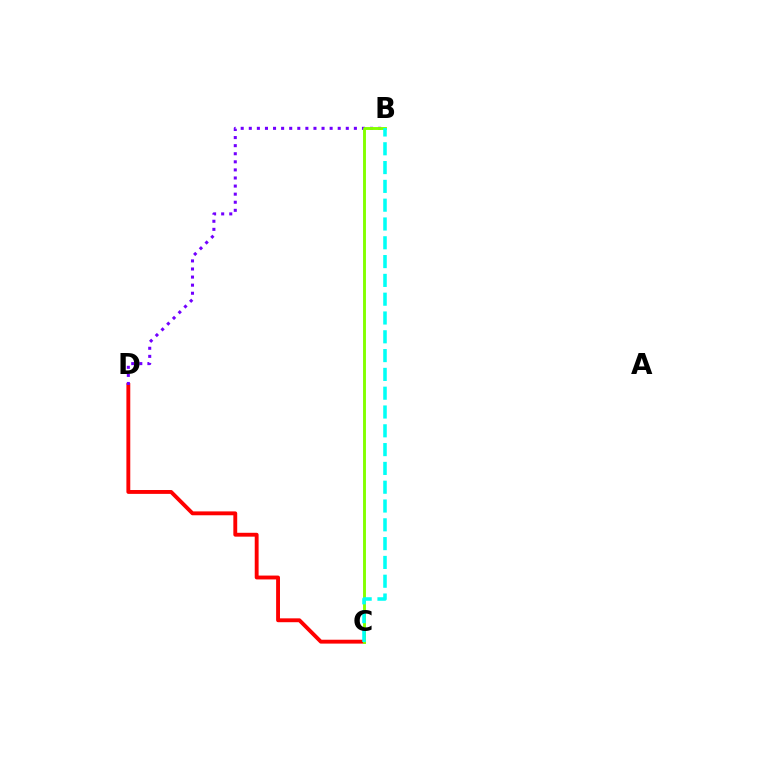{('C', 'D'): [{'color': '#ff0000', 'line_style': 'solid', 'thickness': 2.79}], ('B', 'D'): [{'color': '#7200ff', 'line_style': 'dotted', 'thickness': 2.2}], ('B', 'C'): [{'color': '#84ff00', 'line_style': 'solid', 'thickness': 2.09}, {'color': '#00fff6', 'line_style': 'dashed', 'thickness': 2.55}]}